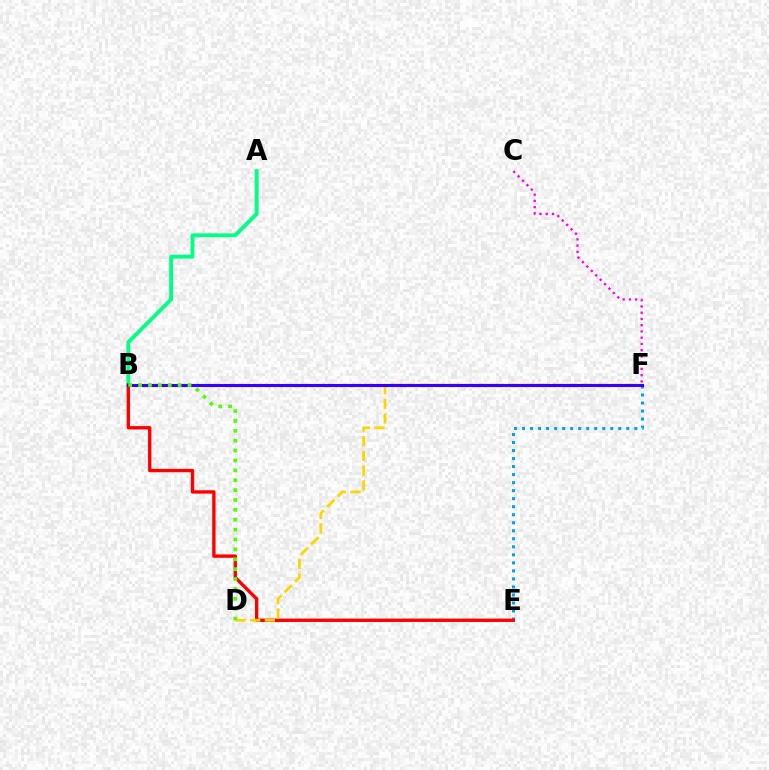{('E', 'F'): [{'color': '#009eff', 'line_style': 'dotted', 'thickness': 2.18}], ('A', 'B'): [{'color': '#00ff86', 'line_style': 'solid', 'thickness': 2.78}], ('C', 'F'): [{'color': '#ff00ed', 'line_style': 'dotted', 'thickness': 1.7}], ('B', 'E'): [{'color': '#ff0000', 'line_style': 'solid', 'thickness': 2.42}], ('D', 'F'): [{'color': '#ffd500', 'line_style': 'dashed', 'thickness': 2.0}], ('B', 'F'): [{'color': '#3700ff', 'line_style': 'solid', 'thickness': 2.22}], ('B', 'D'): [{'color': '#4fff00', 'line_style': 'dotted', 'thickness': 2.69}]}